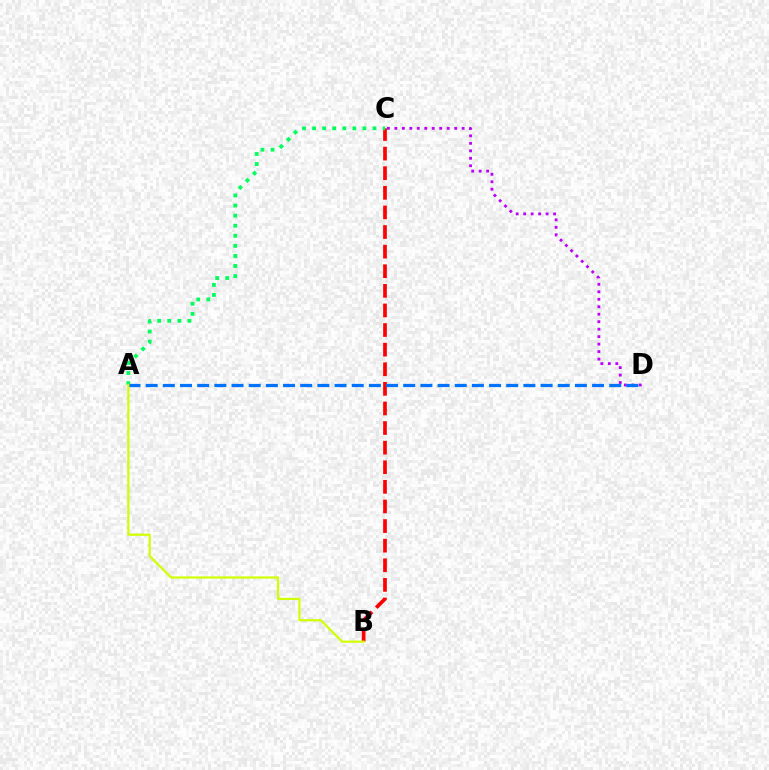{('B', 'C'): [{'color': '#ff0000', 'line_style': 'dashed', 'thickness': 2.66}], ('C', 'D'): [{'color': '#b900ff', 'line_style': 'dotted', 'thickness': 2.03}], ('A', 'C'): [{'color': '#00ff5c', 'line_style': 'dotted', 'thickness': 2.74}], ('A', 'D'): [{'color': '#0074ff', 'line_style': 'dashed', 'thickness': 2.33}], ('A', 'B'): [{'color': '#d1ff00', 'line_style': 'solid', 'thickness': 1.58}]}